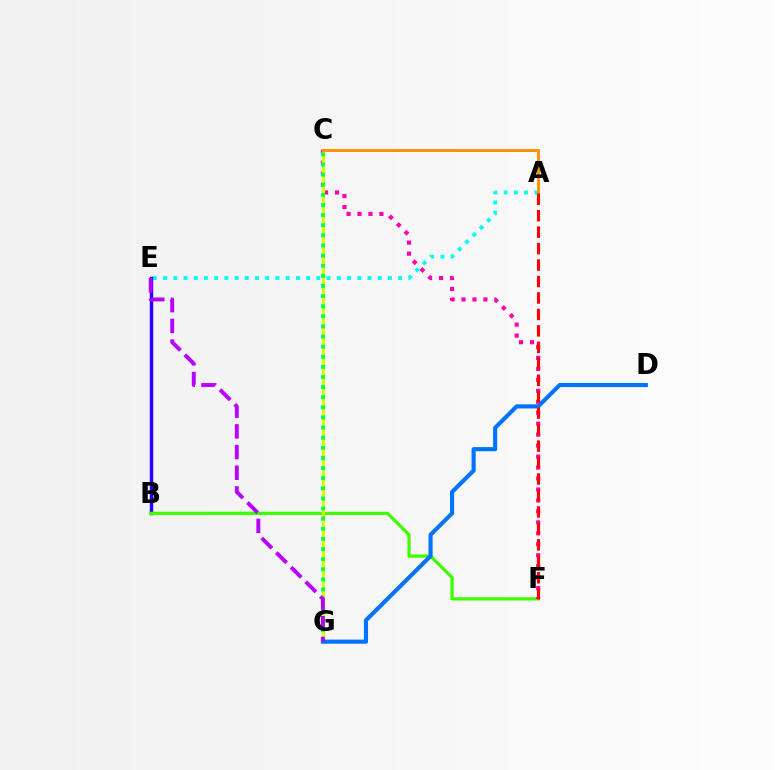{('A', 'E'): [{'color': '#00fff6', 'line_style': 'dotted', 'thickness': 2.78}], ('B', 'E'): [{'color': '#2500ff', 'line_style': 'solid', 'thickness': 2.47}], ('B', 'F'): [{'color': '#3dff00', 'line_style': 'solid', 'thickness': 2.33}], ('C', 'F'): [{'color': '#ff00ac', 'line_style': 'dotted', 'thickness': 2.98}], ('C', 'G'): [{'color': '#d1ff00', 'line_style': 'solid', 'thickness': 2.36}, {'color': '#00ff5c', 'line_style': 'dotted', 'thickness': 2.75}], ('A', 'C'): [{'color': '#ff9400', 'line_style': 'solid', 'thickness': 2.15}], ('D', 'G'): [{'color': '#0074ff', 'line_style': 'solid', 'thickness': 2.97}], ('A', 'F'): [{'color': '#ff0000', 'line_style': 'dashed', 'thickness': 2.24}], ('E', 'G'): [{'color': '#b900ff', 'line_style': 'dashed', 'thickness': 2.81}]}